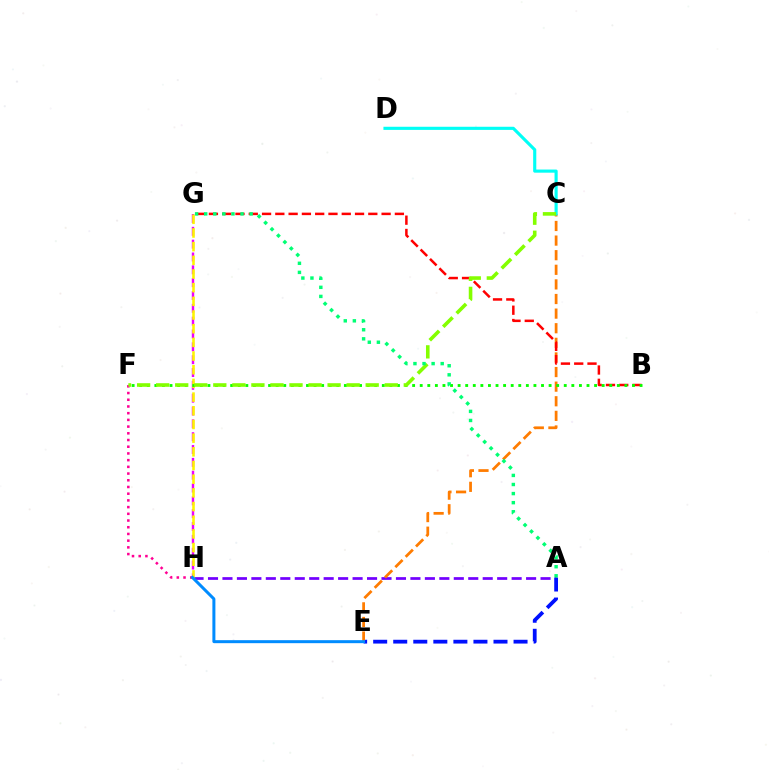{('A', 'H'): [{'color': '#7200ff', 'line_style': 'dashed', 'thickness': 1.96}], ('A', 'E'): [{'color': '#0010ff', 'line_style': 'dashed', 'thickness': 2.72}], ('C', 'E'): [{'color': '#ff7c00', 'line_style': 'dashed', 'thickness': 1.98}], ('C', 'D'): [{'color': '#00fff6', 'line_style': 'solid', 'thickness': 2.25}], ('B', 'G'): [{'color': '#ff0000', 'line_style': 'dashed', 'thickness': 1.8}], ('F', 'H'): [{'color': '#ff0094', 'line_style': 'dotted', 'thickness': 1.82}], ('G', 'H'): [{'color': '#ee00ff', 'line_style': 'dashed', 'thickness': 1.74}, {'color': '#fcf500', 'line_style': 'dashed', 'thickness': 1.86}], ('B', 'F'): [{'color': '#08ff00', 'line_style': 'dotted', 'thickness': 2.06}], ('E', 'H'): [{'color': '#008cff', 'line_style': 'solid', 'thickness': 2.16}], ('C', 'F'): [{'color': '#84ff00', 'line_style': 'dashed', 'thickness': 2.59}], ('A', 'G'): [{'color': '#00ff74', 'line_style': 'dotted', 'thickness': 2.47}]}